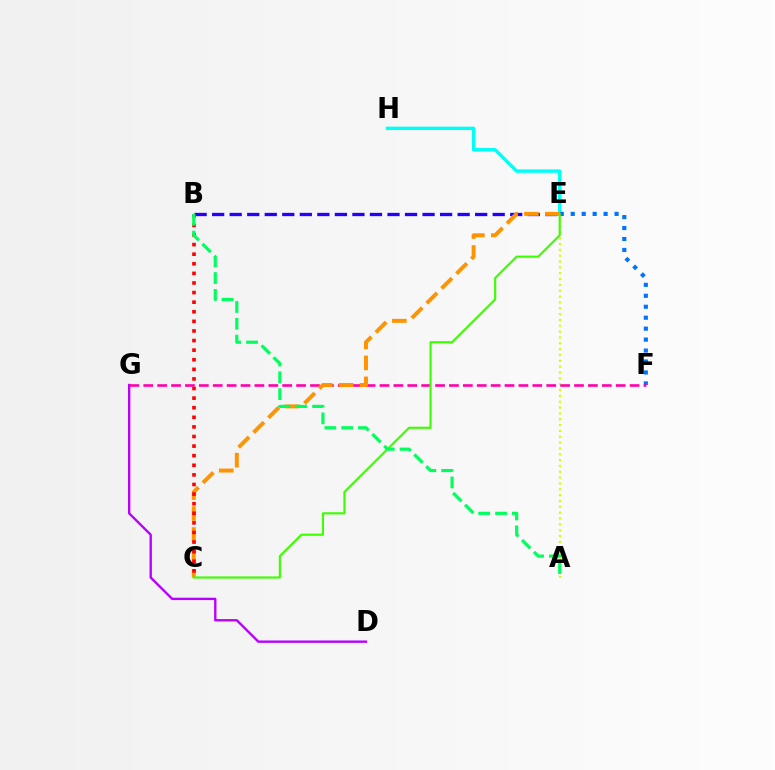{('A', 'E'): [{'color': '#d1ff00', 'line_style': 'dotted', 'thickness': 1.59}], ('E', 'H'): [{'color': '#00fff6', 'line_style': 'solid', 'thickness': 2.44}], ('B', 'E'): [{'color': '#2500ff', 'line_style': 'dashed', 'thickness': 2.38}], ('D', 'G'): [{'color': '#b900ff', 'line_style': 'solid', 'thickness': 1.71}], ('E', 'F'): [{'color': '#0074ff', 'line_style': 'dotted', 'thickness': 2.98}], ('F', 'G'): [{'color': '#ff00ac', 'line_style': 'dashed', 'thickness': 1.89}], ('C', 'E'): [{'color': '#ff9400', 'line_style': 'dashed', 'thickness': 2.85}, {'color': '#3dff00', 'line_style': 'solid', 'thickness': 1.55}], ('B', 'C'): [{'color': '#ff0000', 'line_style': 'dotted', 'thickness': 2.61}], ('A', 'B'): [{'color': '#00ff5c', 'line_style': 'dashed', 'thickness': 2.28}]}